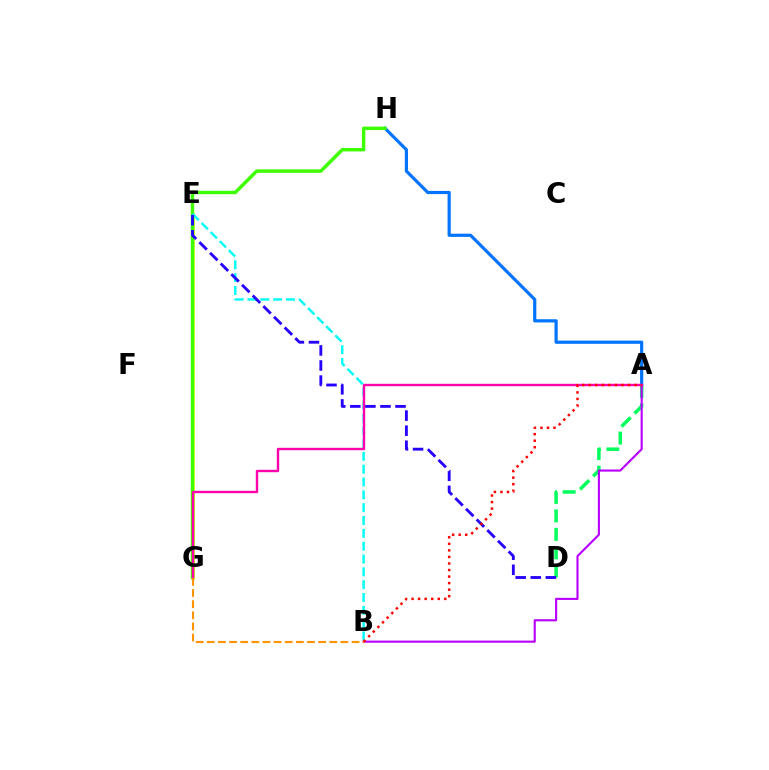{('A', 'H'): [{'color': '#0074ff', 'line_style': 'solid', 'thickness': 2.29}], ('E', 'G'): [{'color': '#d1ff00', 'line_style': 'solid', 'thickness': 1.85}], ('G', 'H'): [{'color': '#3dff00', 'line_style': 'solid', 'thickness': 2.47}], ('A', 'D'): [{'color': '#00ff5c', 'line_style': 'dashed', 'thickness': 2.51}], ('A', 'B'): [{'color': '#b900ff', 'line_style': 'solid', 'thickness': 1.53}, {'color': '#ff0000', 'line_style': 'dotted', 'thickness': 1.78}], ('B', 'E'): [{'color': '#00fff6', 'line_style': 'dashed', 'thickness': 1.74}], ('A', 'G'): [{'color': '#ff00ac', 'line_style': 'solid', 'thickness': 1.72}], ('B', 'G'): [{'color': '#ff9400', 'line_style': 'dashed', 'thickness': 1.51}], ('D', 'E'): [{'color': '#2500ff', 'line_style': 'dashed', 'thickness': 2.05}]}